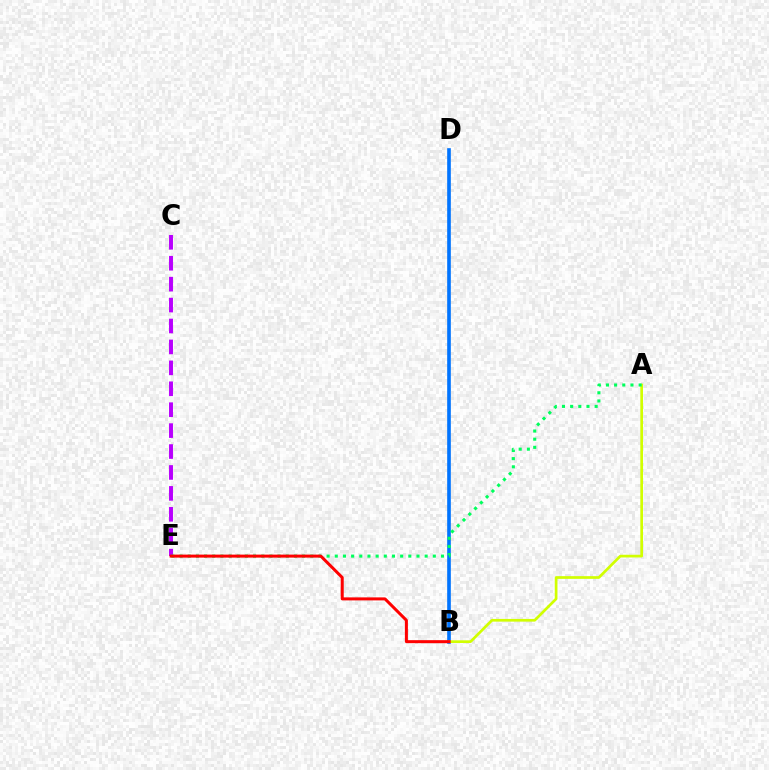{('B', 'D'): [{'color': '#0074ff', 'line_style': 'solid', 'thickness': 2.62}], ('A', 'B'): [{'color': '#d1ff00', 'line_style': 'solid', 'thickness': 1.95}], ('C', 'E'): [{'color': '#b900ff', 'line_style': 'dashed', 'thickness': 2.84}], ('A', 'E'): [{'color': '#00ff5c', 'line_style': 'dotted', 'thickness': 2.22}], ('B', 'E'): [{'color': '#ff0000', 'line_style': 'solid', 'thickness': 2.17}]}